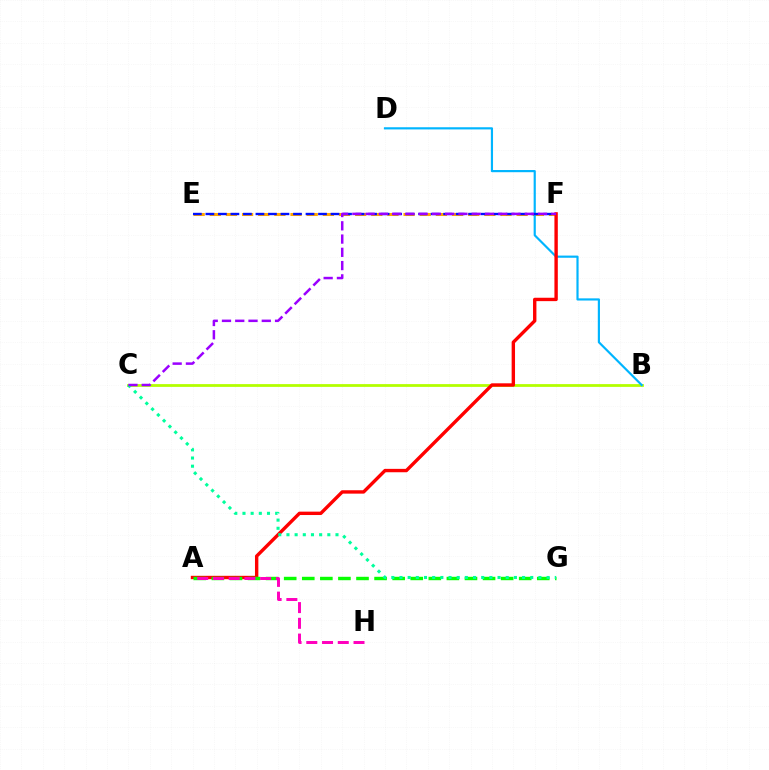{('B', 'C'): [{'color': '#b3ff00', 'line_style': 'solid', 'thickness': 2.0}], ('E', 'F'): [{'color': '#ffa500', 'line_style': 'dashed', 'thickness': 2.19}, {'color': '#0010ff', 'line_style': 'dashed', 'thickness': 1.7}], ('B', 'D'): [{'color': '#00b5ff', 'line_style': 'solid', 'thickness': 1.56}], ('A', 'F'): [{'color': '#ff0000', 'line_style': 'solid', 'thickness': 2.44}], ('A', 'G'): [{'color': '#08ff00', 'line_style': 'dashed', 'thickness': 2.46}], ('C', 'G'): [{'color': '#00ff9d', 'line_style': 'dotted', 'thickness': 2.22}], ('A', 'H'): [{'color': '#ff00bd', 'line_style': 'dashed', 'thickness': 2.14}], ('C', 'F'): [{'color': '#9b00ff', 'line_style': 'dashed', 'thickness': 1.8}]}